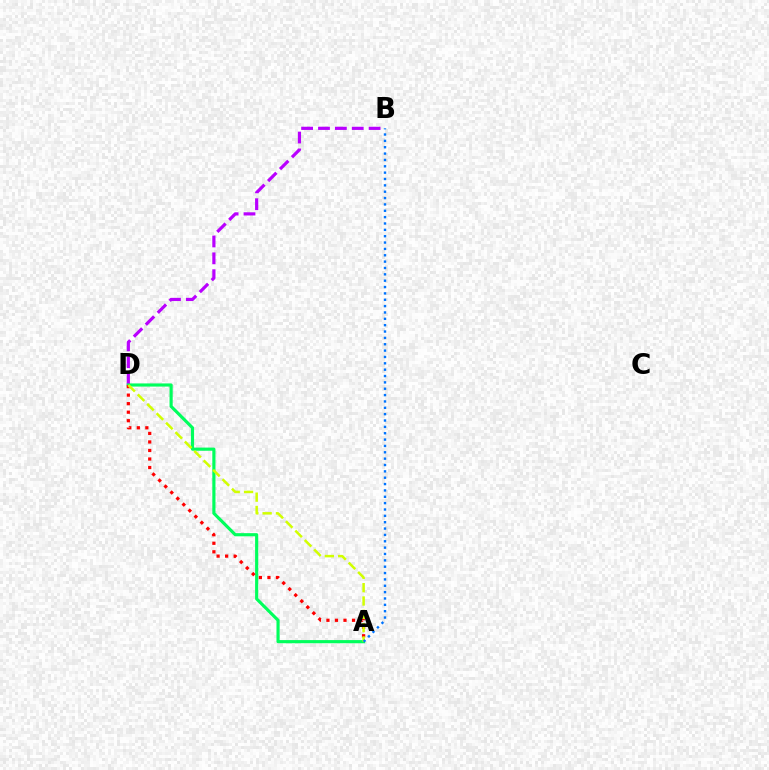{('B', 'D'): [{'color': '#b900ff', 'line_style': 'dashed', 'thickness': 2.29}], ('A', 'D'): [{'color': '#00ff5c', 'line_style': 'solid', 'thickness': 2.27}, {'color': '#ff0000', 'line_style': 'dotted', 'thickness': 2.32}, {'color': '#d1ff00', 'line_style': 'dashed', 'thickness': 1.81}], ('A', 'B'): [{'color': '#0074ff', 'line_style': 'dotted', 'thickness': 1.73}]}